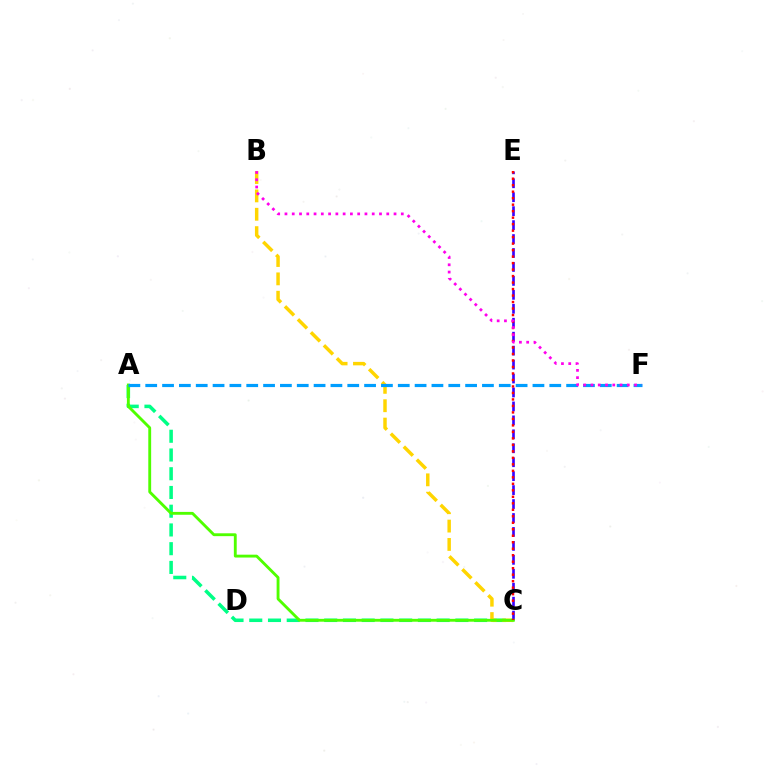{('A', 'C'): [{'color': '#00ff86', 'line_style': 'dashed', 'thickness': 2.55}, {'color': '#4fff00', 'line_style': 'solid', 'thickness': 2.06}], ('B', 'C'): [{'color': '#ffd500', 'line_style': 'dashed', 'thickness': 2.5}], ('C', 'E'): [{'color': '#3700ff', 'line_style': 'dashed', 'thickness': 1.89}, {'color': '#ff0000', 'line_style': 'dotted', 'thickness': 1.76}], ('A', 'F'): [{'color': '#009eff', 'line_style': 'dashed', 'thickness': 2.29}], ('B', 'F'): [{'color': '#ff00ed', 'line_style': 'dotted', 'thickness': 1.98}]}